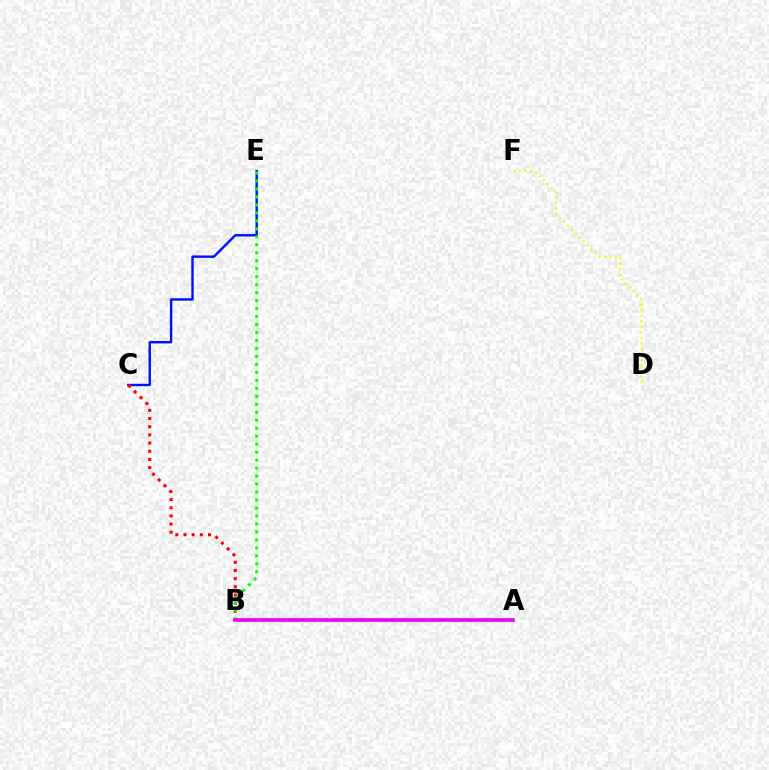{('C', 'E'): [{'color': '#0010ff', 'line_style': 'solid', 'thickness': 1.74}], ('B', 'C'): [{'color': '#ff0000', 'line_style': 'dotted', 'thickness': 2.22}], ('A', 'B'): [{'color': '#00fff6', 'line_style': 'solid', 'thickness': 1.78}, {'color': '#ee00ff', 'line_style': 'solid', 'thickness': 2.6}], ('B', 'E'): [{'color': '#08ff00', 'line_style': 'dotted', 'thickness': 2.17}], ('D', 'F'): [{'color': '#fcf500', 'line_style': 'dotted', 'thickness': 1.51}]}